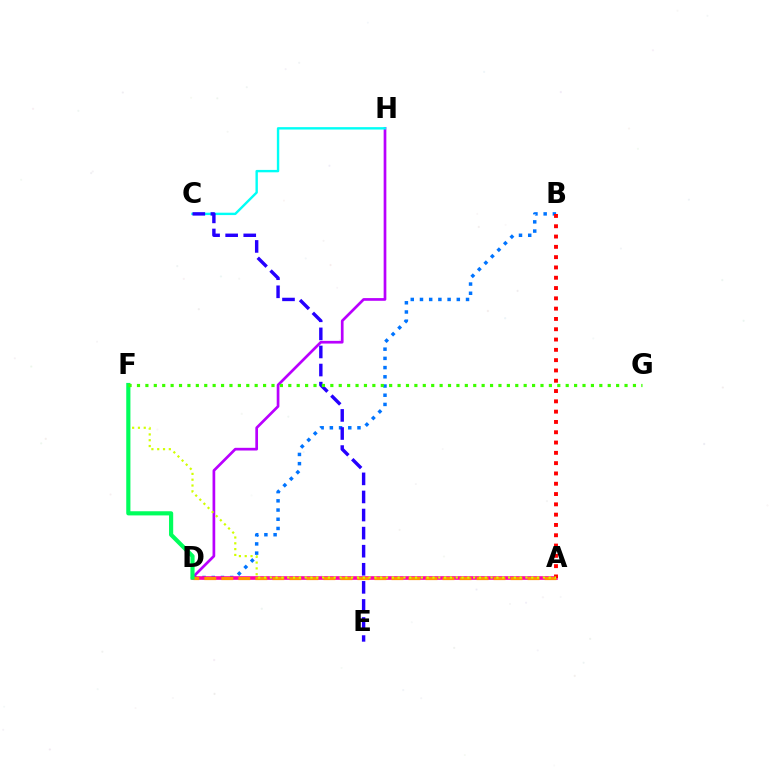{('D', 'H'): [{'color': '#b900ff', 'line_style': 'solid', 'thickness': 1.94}], ('B', 'D'): [{'color': '#0074ff', 'line_style': 'dotted', 'thickness': 2.5}], ('A', 'D'): [{'color': '#ff00ac', 'line_style': 'solid', 'thickness': 2.61}, {'color': '#ff9400', 'line_style': 'dashed', 'thickness': 2.31}], ('C', 'H'): [{'color': '#00fff6', 'line_style': 'solid', 'thickness': 1.73}], ('A', 'B'): [{'color': '#ff0000', 'line_style': 'dotted', 'thickness': 2.8}], ('A', 'F'): [{'color': '#d1ff00', 'line_style': 'dotted', 'thickness': 1.58}], ('D', 'F'): [{'color': '#00ff5c', 'line_style': 'solid', 'thickness': 3.0}], ('C', 'E'): [{'color': '#2500ff', 'line_style': 'dashed', 'thickness': 2.46}], ('F', 'G'): [{'color': '#3dff00', 'line_style': 'dotted', 'thickness': 2.28}]}